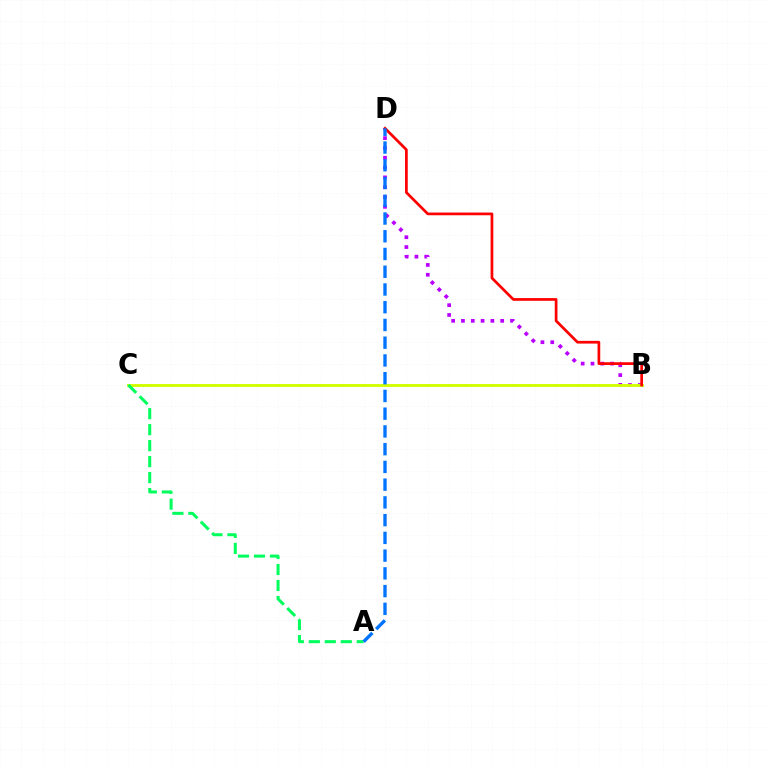{('B', 'D'): [{'color': '#b900ff', 'line_style': 'dotted', 'thickness': 2.67}, {'color': '#ff0000', 'line_style': 'solid', 'thickness': 1.96}], ('B', 'C'): [{'color': '#d1ff00', 'line_style': 'solid', 'thickness': 2.07}], ('A', 'C'): [{'color': '#00ff5c', 'line_style': 'dashed', 'thickness': 2.17}], ('A', 'D'): [{'color': '#0074ff', 'line_style': 'dashed', 'thickness': 2.41}]}